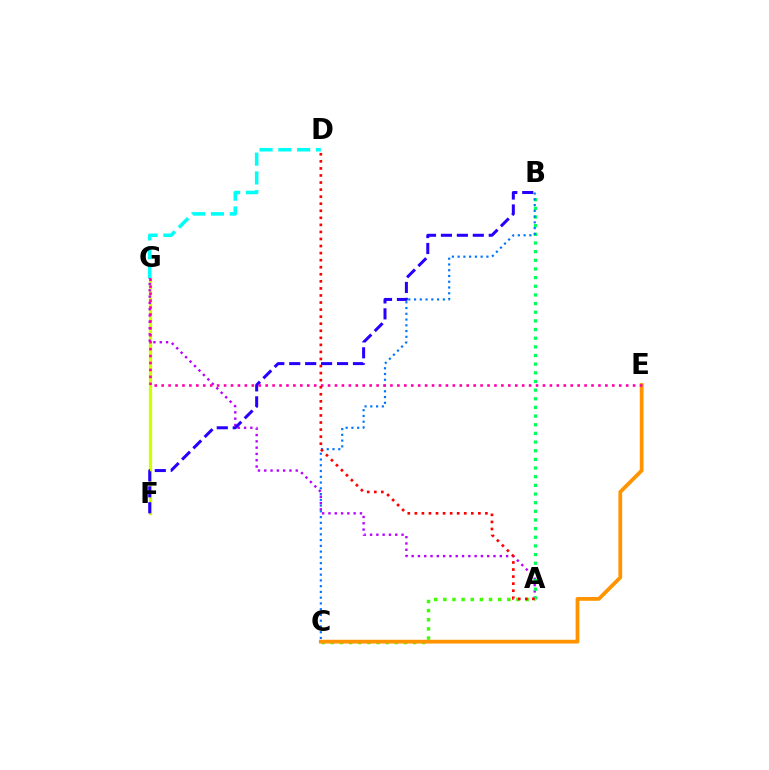{('F', 'G'): [{'color': '#d1ff00', 'line_style': 'solid', 'thickness': 2.36}], ('A', 'G'): [{'color': '#b900ff', 'line_style': 'dotted', 'thickness': 1.71}], ('D', 'G'): [{'color': '#00fff6', 'line_style': 'dashed', 'thickness': 2.55}], ('A', 'B'): [{'color': '#00ff5c', 'line_style': 'dotted', 'thickness': 2.35}], ('A', 'C'): [{'color': '#3dff00', 'line_style': 'dotted', 'thickness': 2.48}], ('B', 'F'): [{'color': '#2500ff', 'line_style': 'dashed', 'thickness': 2.16}], ('B', 'C'): [{'color': '#0074ff', 'line_style': 'dotted', 'thickness': 1.56}], ('C', 'E'): [{'color': '#ff9400', 'line_style': 'solid', 'thickness': 2.72}], ('E', 'G'): [{'color': '#ff00ac', 'line_style': 'dotted', 'thickness': 1.88}], ('A', 'D'): [{'color': '#ff0000', 'line_style': 'dotted', 'thickness': 1.92}]}